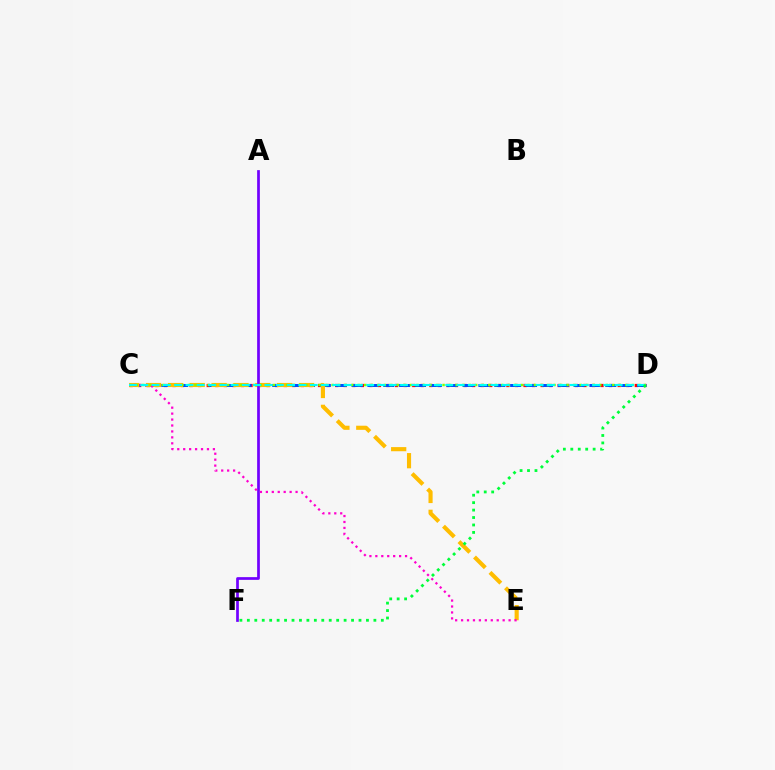{('C', 'D'): [{'color': '#ff0000', 'line_style': 'dotted', 'thickness': 2.33}, {'color': '#004bff', 'line_style': 'dashed', 'thickness': 2.15}, {'color': '#84ff00', 'line_style': 'dotted', 'thickness': 1.77}, {'color': '#00fff6', 'line_style': 'dashed', 'thickness': 1.53}], ('C', 'E'): [{'color': '#ffbd00', 'line_style': 'dashed', 'thickness': 2.97}, {'color': '#ff00cf', 'line_style': 'dotted', 'thickness': 1.61}], ('A', 'F'): [{'color': '#7200ff', 'line_style': 'solid', 'thickness': 1.96}], ('D', 'F'): [{'color': '#00ff39', 'line_style': 'dotted', 'thickness': 2.02}]}